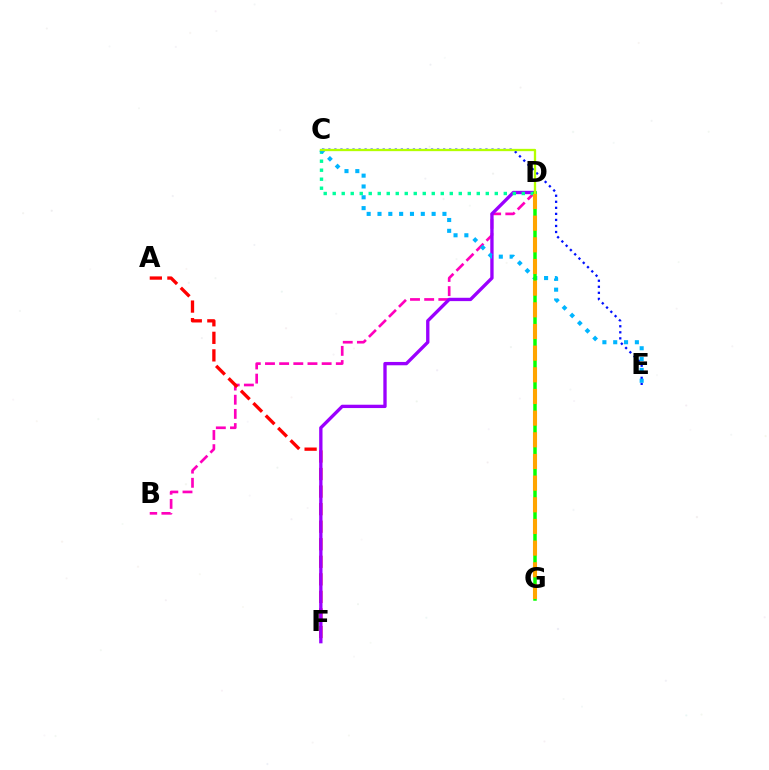{('B', 'D'): [{'color': '#ff00bd', 'line_style': 'dashed', 'thickness': 1.92}], ('A', 'F'): [{'color': '#ff0000', 'line_style': 'dashed', 'thickness': 2.38}], ('C', 'E'): [{'color': '#0010ff', 'line_style': 'dotted', 'thickness': 1.64}, {'color': '#00b5ff', 'line_style': 'dotted', 'thickness': 2.94}], ('D', 'F'): [{'color': '#9b00ff', 'line_style': 'solid', 'thickness': 2.4}], ('C', 'D'): [{'color': '#00ff9d', 'line_style': 'dotted', 'thickness': 2.45}, {'color': '#b3ff00', 'line_style': 'solid', 'thickness': 1.67}], ('D', 'G'): [{'color': '#08ff00', 'line_style': 'solid', 'thickness': 2.52}, {'color': '#ffa500', 'line_style': 'dashed', 'thickness': 2.94}]}